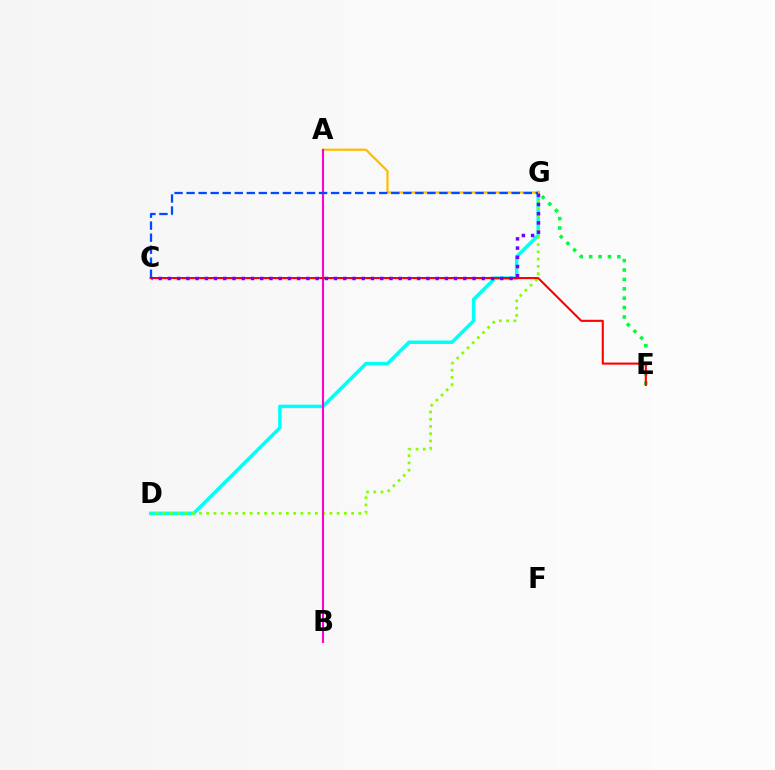{('D', 'G'): [{'color': '#00fff6', 'line_style': 'solid', 'thickness': 2.49}, {'color': '#84ff00', 'line_style': 'dotted', 'thickness': 1.97}], ('A', 'G'): [{'color': '#ffbd00', 'line_style': 'solid', 'thickness': 1.6}], ('E', 'G'): [{'color': '#00ff39', 'line_style': 'dotted', 'thickness': 2.55}], ('A', 'B'): [{'color': '#ff00cf', 'line_style': 'solid', 'thickness': 1.5}], ('C', 'E'): [{'color': '#ff0000', 'line_style': 'solid', 'thickness': 1.51}], ('C', 'G'): [{'color': '#004bff', 'line_style': 'dashed', 'thickness': 1.64}, {'color': '#7200ff', 'line_style': 'dotted', 'thickness': 2.51}]}